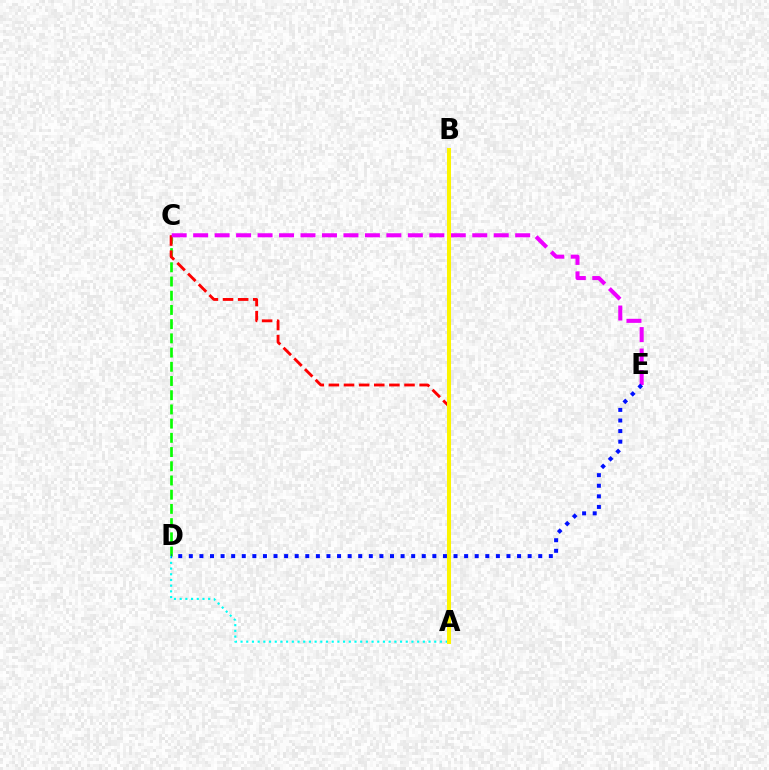{('C', 'D'): [{'color': '#08ff00', 'line_style': 'dashed', 'thickness': 1.93}], ('A', 'C'): [{'color': '#ff0000', 'line_style': 'dashed', 'thickness': 2.05}], ('C', 'E'): [{'color': '#ee00ff', 'line_style': 'dashed', 'thickness': 2.92}], ('A', 'D'): [{'color': '#00fff6', 'line_style': 'dotted', 'thickness': 1.55}], ('D', 'E'): [{'color': '#0010ff', 'line_style': 'dotted', 'thickness': 2.88}], ('A', 'B'): [{'color': '#fcf500', 'line_style': 'solid', 'thickness': 2.9}]}